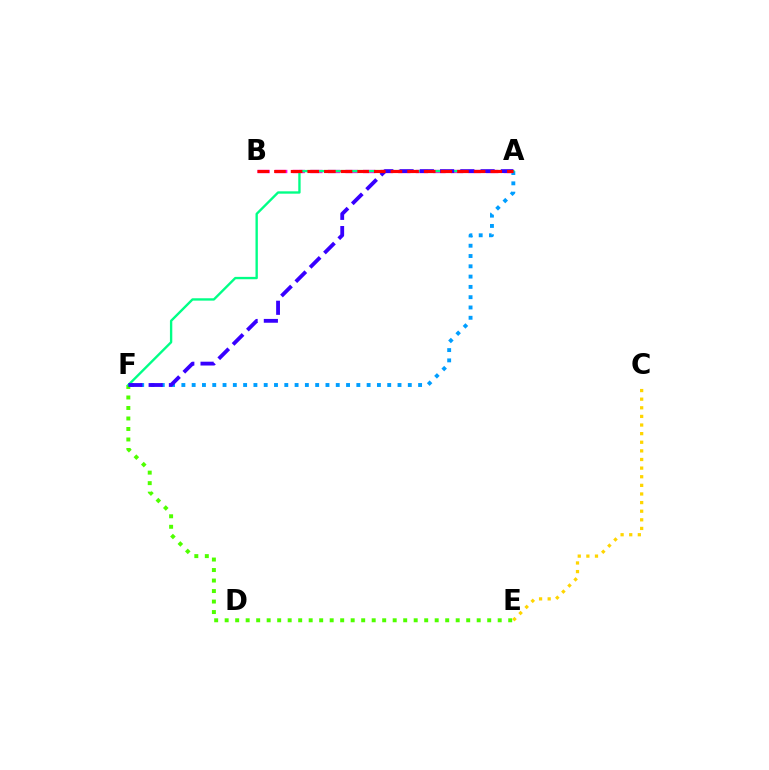{('E', 'F'): [{'color': '#4fff00', 'line_style': 'dotted', 'thickness': 2.85}], ('A', 'B'): [{'color': '#ff00ed', 'line_style': 'dashed', 'thickness': 2.39}, {'color': '#ff0000', 'line_style': 'dashed', 'thickness': 2.26}], ('A', 'F'): [{'color': '#009eff', 'line_style': 'dotted', 'thickness': 2.8}, {'color': '#00ff86', 'line_style': 'solid', 'thickness': 1.7}, {'color': '#3700ff', 'line_style': 'dashed', 'thickness': 2.75}], ('C', 'E'): [{'color': '#ffd500', 'line_style': 'dotted', 'thickness': 2.34}]}